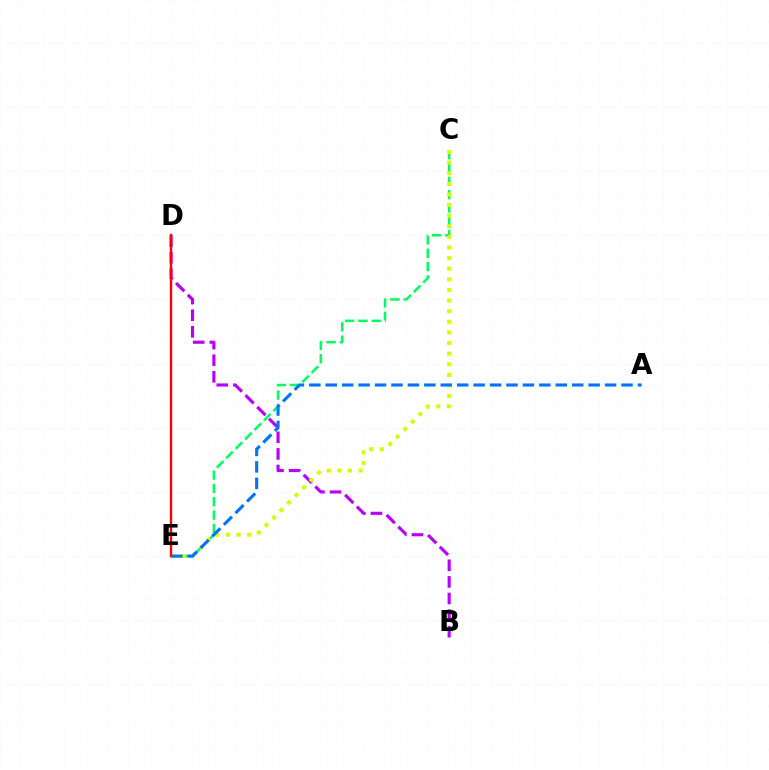{('C', 'E'): [{'color': '#00ff5c', 'line_style': 'dashed', 'thickness': 1.81}, {'color': '#d1ff00', 'line_style': 'dotted', 'thickness': 2.88}], ('B', 'D'): [{'color': '#b900ff', 'line_style': 'dashed', 'thickness': 2.25}], ('D', 'E'): [{'color': '#ff0000', 'line_style': 'solid', 'thickness': 1.72}], ('A', 'E'): [{'color': '#0074ff', 'line_style': 'dashed', 'thickness': 2.23}]}